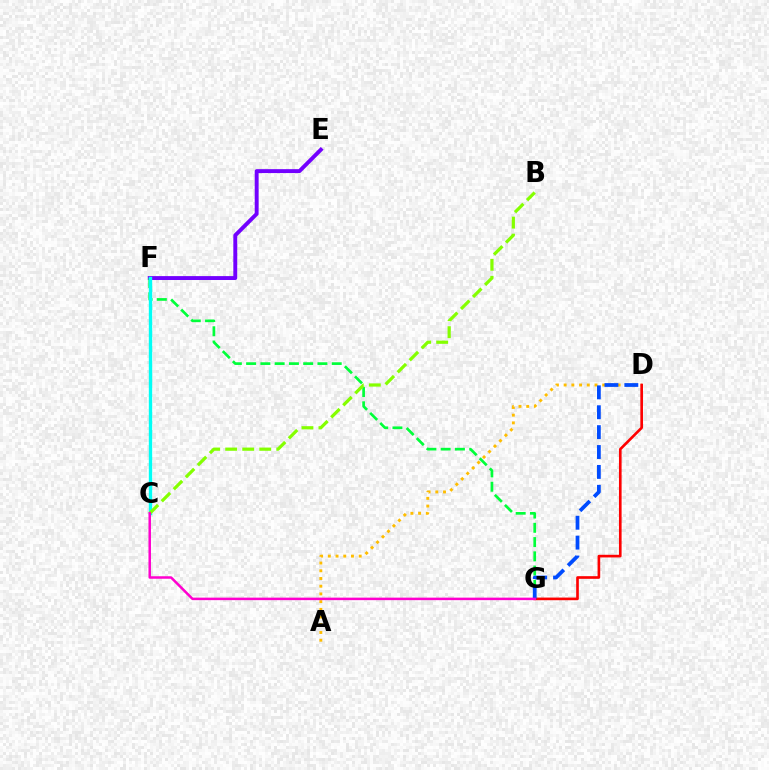{('E', 'F'): [{'color': '#7200ff', 'line_style': 'solid', 'thickness': 2.81}], ('F', 'G'): [{'color': '#00ff39', 'line_style': 'dashed', 'thickness': 1.94}], ('A', 'D'): [{'color': '#ffbd00', 'line_style': 'dotted', 'thickness': 2.1}], ('D', 'G'): [{'color': '#ff0000', 'line_style': 'solid', 'thickness': 1.9}, {'color': '#004bff', 'line_style': 'dashed', 'thickness': 2.7}], ('C', 'F'): [{'color': '#00fff6', 'line_style': 'solid', 'thickness': 2.43}], ('B', 'C'): [{'color': '#84ff00', 'line_style': 'dashed', 'thickness': 2.31}], ('C', 'G'): [{'color': '#ff00cf', 'line_style': 'solid', 'thickness': 1.8}]}